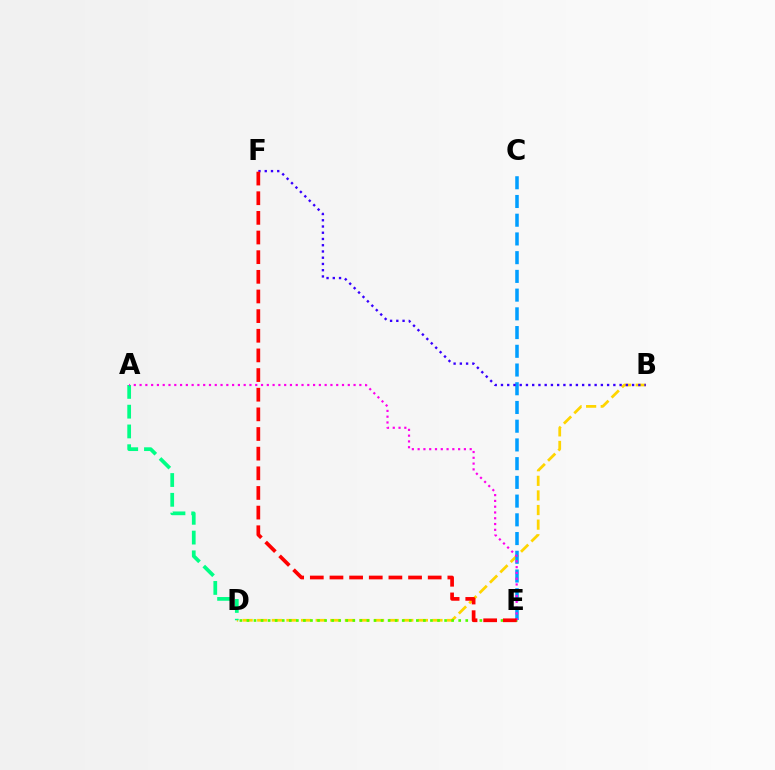{('B', 'D'): [{'color': '#ffd500', 'line_style': 'dashed', 'thickness': 1.98}], ('D', 'E'): [{'color': '#4fff00', 'line_style': 'dotted', 'thickness': 1.92}], ('C', 'E'): [{'color': '#009eff', 'line_style': 'dashed', 'thickness': 2.54}], ('B', 'F'): [{'color': '#3700ff', 'line_style': 'dotted', 'thickness': 1.7}], ('A', 'D'): [{'color': '#00ff86', 'line_style': 'dashed', 'thickness': 2.69}], ('A', 'E'): [{'color': '#ff00ed', 'line_style': 'dotted', 'thickness': 1.57}], ('E', 'F'): [{'color': '#ff0000', 'line_style': 'dashed', 'thickness': 2.67}]}